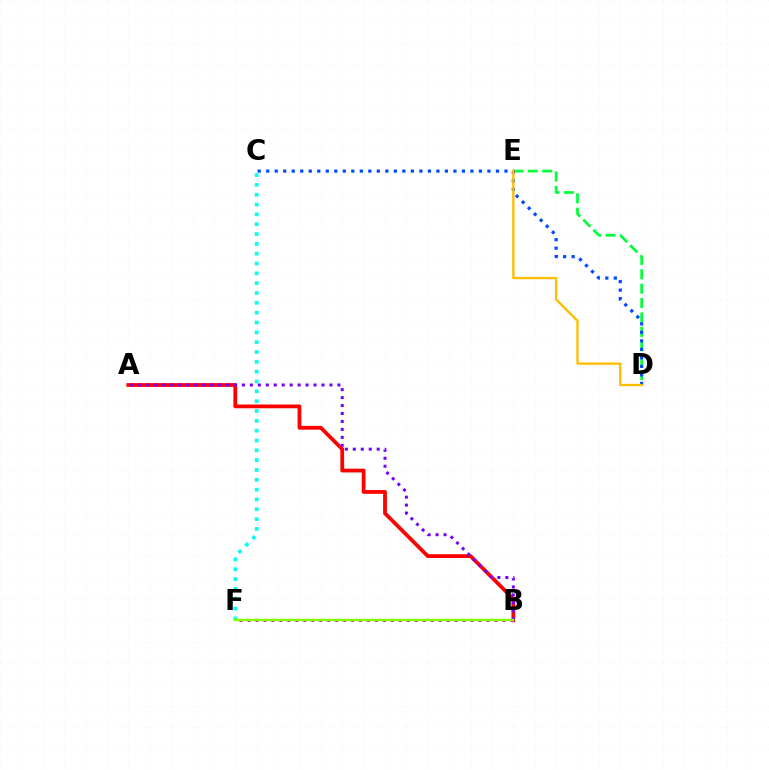{('A', 'B'): [{'color': '#ff0000', 'line_style': 'solid', 'thickness': 2.72}, {'color': '#7200ff', 'line_style': 'dotted', 'thickness': 2.16}], ('B', 'F'): [{'color': '#ff00cf', 'line_style': 'dotted', 'thickness': 2.17}, {'color': '#84ff00', 'line_style': 'solid', 'thickness': 1.74}], ('C', 'F'): [{'color': '#00fff6', 'line_style': 'dotted', 'thickness': 2.67}], ('D', 'E'): [{'color': '#00ff39', 'line_style': 'dashed', 'thickness': 1.95}, {'color': '#ffbd00', 'line_style': 'solid', 'thickness': 1.68}], ('C', 'D'): [{'color': '#004bff', 'line_style': 'dotted', 'thickness': 2.31}]}